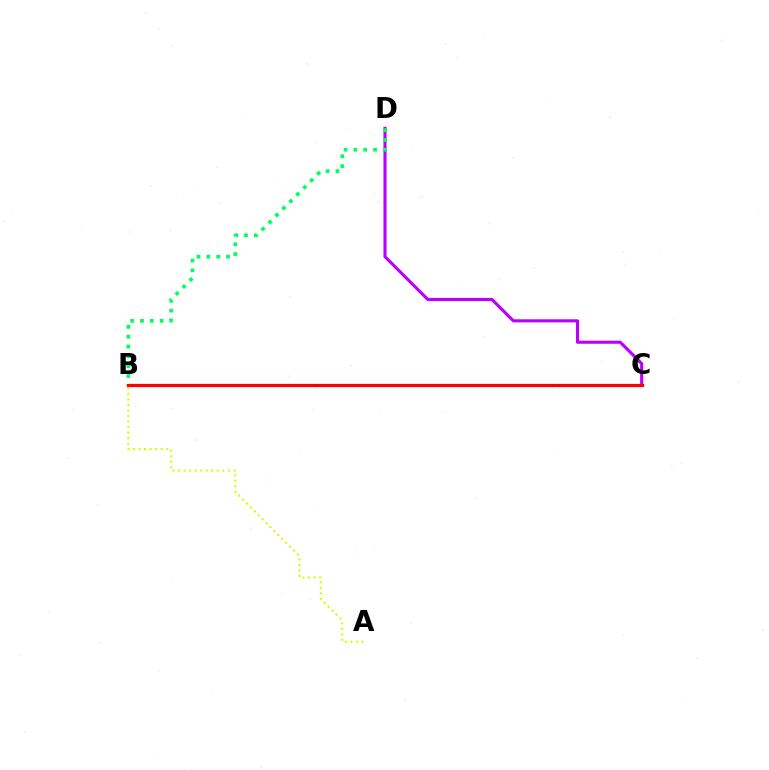{('B', 'C'): [{'color': '#0074ff', 'line_style': 'dashed', 'thickness': 1.94}, {'color': '#ff0000', 'line_style': 'solid', 'thickness': 2.31}], ('A', 'B'): [{'color': '#d1ff00', 'line_style': 'dotted', 'thickness': 1.5}], ('C', 'D'): [{'color': '#b900ff', 'line_style': 'solid', 'thickness': 2.24}], ('B', 'D'): [{'color': '#00ff5c', 'line_style': 'dotted', 'thickness': 2.67}]}